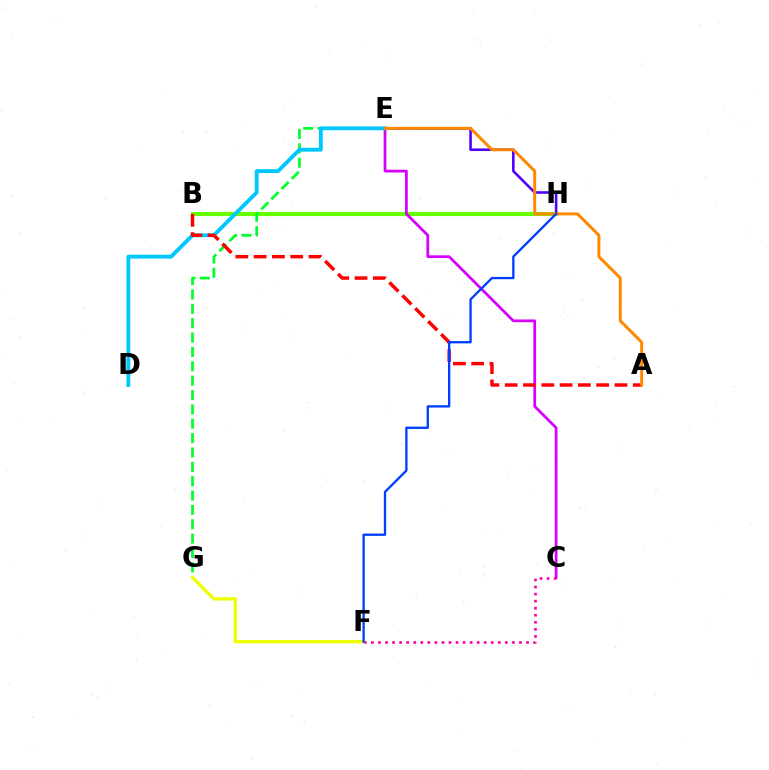{('B', 'H'): [{'color': '#00ffaf', 'line_style': 'dotted', 'thickness': 1.59}, {'color': '#66ff00', 'line_style': 'solid', 'thickness': 2.98}], ('E', 'G'): [{'color': '#00ff27', 'line_style': 'dashed', 'thickness': 1.95}], ('E', 'H'): [{'color': '#4f00ff', 'line_style': 'solid', 'thickness': 1.87}], ('C', 'E'): [{'color': '#d600ff', 'line_style': 'solid', 'thickness': 1.98}], ('D', 'E'): [{'color': '#00c7ff', 'line_style': 'solid', 'thickness': 2.78}], ('A', 'B'): [{'color': '#ff0000', 'line_style': 'dashed', 'thickness': 2.49}], ('F', 'G'): [{'color': '#eeff00', 'line_style': 'solid', 'thickness': 2.4}], ('C', 'F'): [{'color': '#ff00a0', 'line_style': 'dotted', 'thickness': 1.92}], ('A', 'E'): [{'color': '#ff8800', 'line_style': 'solid', 'thickness': 2.15}], ('F', 'H'): [{'color': '#003fff', 'line_style': 'solid', 'thickness': 1.68}]}